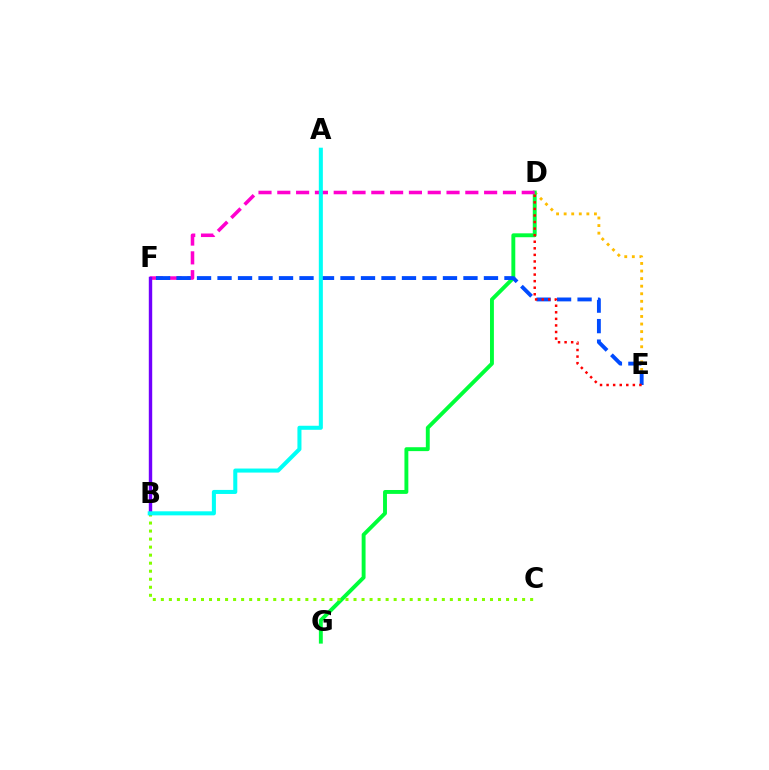{('D', 'E'): [{'color': '#ffbd00', 'line_style': 'dotted', 'thickness': 2.06}, {'color': '#ff0000', 'line_style': 'dotted', 'thickness': 1.78}], ('D', 'G'): [{'color': '#00ff39', 'line_style': 'solid', 'thickness': 2.81}], ('D', 'F'): [{'color': '#ff00cf', 'line_style': 'dashed', 'thickness': 2.55}], ('E', 'F'): [{'color': '#004bff', 'line_style': 'dashed', 'thickness': 2.78}], ('B', 'C'): [{'color': '#84ff00', 'line_style': 'dotted', 'thickness': 2.18}], ('B', 'F'): [{'color': '#7200ff', 'line_style': 'solid', 'thickness': 2.45}], ('A', 'B'): [{'color': '#00fff6', 'line_style': 'solid', 'thickness': 2.91}]}